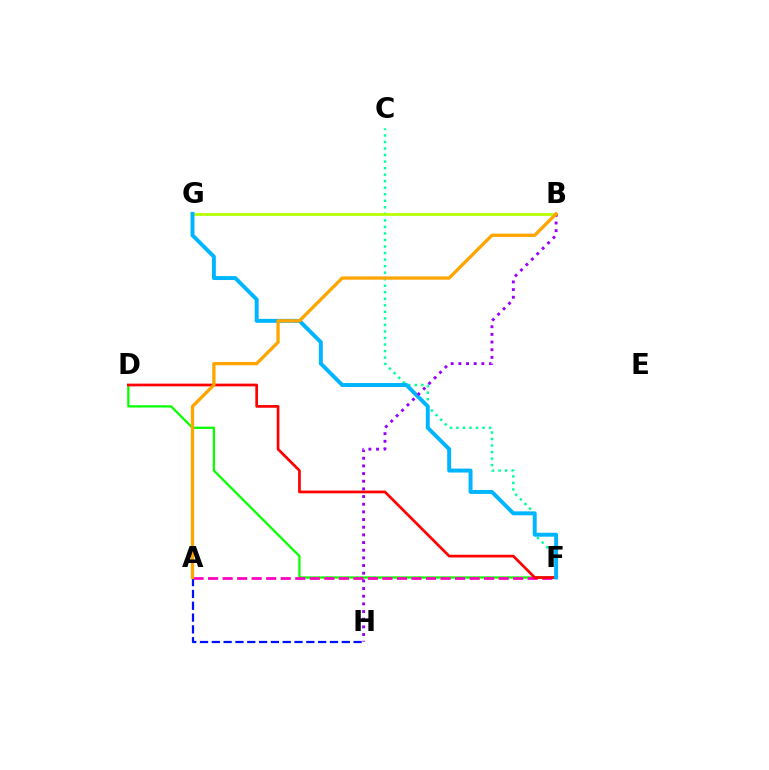{('C', 'F'): [{'color': '#00ff9d', 'line_style': 'dotted', 'thickness': 1.77}], ('D', 'F'): [{'color': '#08ff00', 'line_style': 'solid', 'thickness': 1.63}, {'color': '#ff0000', 'line_style': 'solid', 'thickness': 1.95}], ('A', 'F'): [{'color': '#ff00bd', 'line_style': 'dashed', 'thickness': 1.97}], ('B', 'G'): [{'color': '#b3ff00', 'line_style': 'solid', 'thickness': 1.96}], ('F', 'G'): [{'color': '#00b5ff', 'line_style': 'solid', 'thickness': 2.83}], ('A', 'H'): [{'color': '#0010ff', 'line_style': 'dashed', 'thickness': 1.61}], ('B', 'H'): [{'color': '#9b00ff', 'line_style': 'dotted', 'thickness': 2.08}], ('A', 'B'): [{'color': '#ffa500', 'line_style': 'solid', 'thickness': 2.38}]}